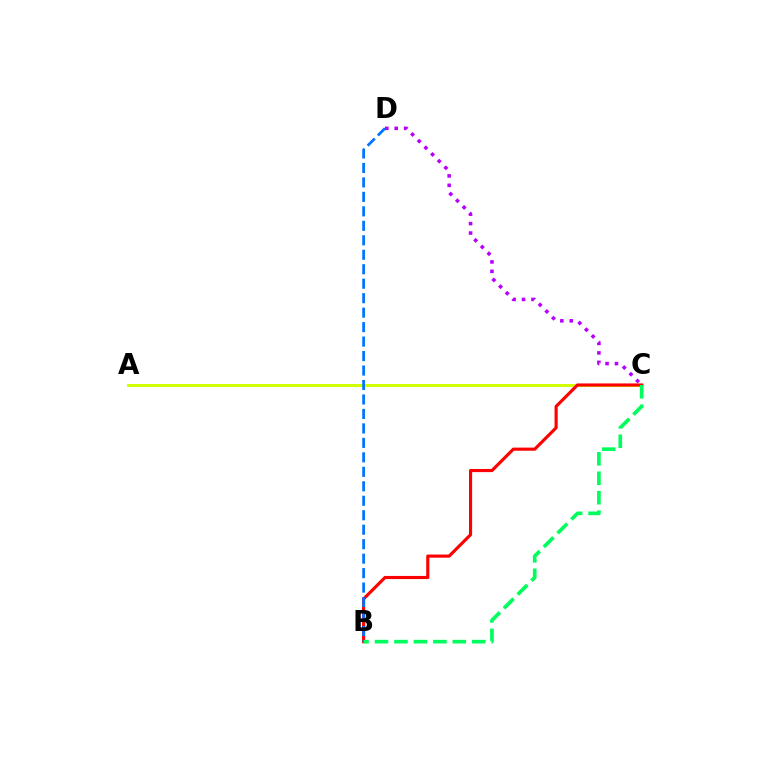{('A', 'C'): [{'color': '#d1ff00', 'line_style': 'solid', 'thickness': 2.13}], ('B', 'C'): [{'color': '#ff0000', 'line_style': 'solid', 'thickness': 2.26}, {'color': '#00ff5c', 'line_style': 'dashed', 'thickness': 2.64}], ('B', 'D'): [{'color': '#0074ff', 'line_style': 'dashed', 'thickness': 1.97}], ('C', 'D'): [{'color': '#b900ff', 'line_style': 'dotted', 'thickness': 2.56}]}